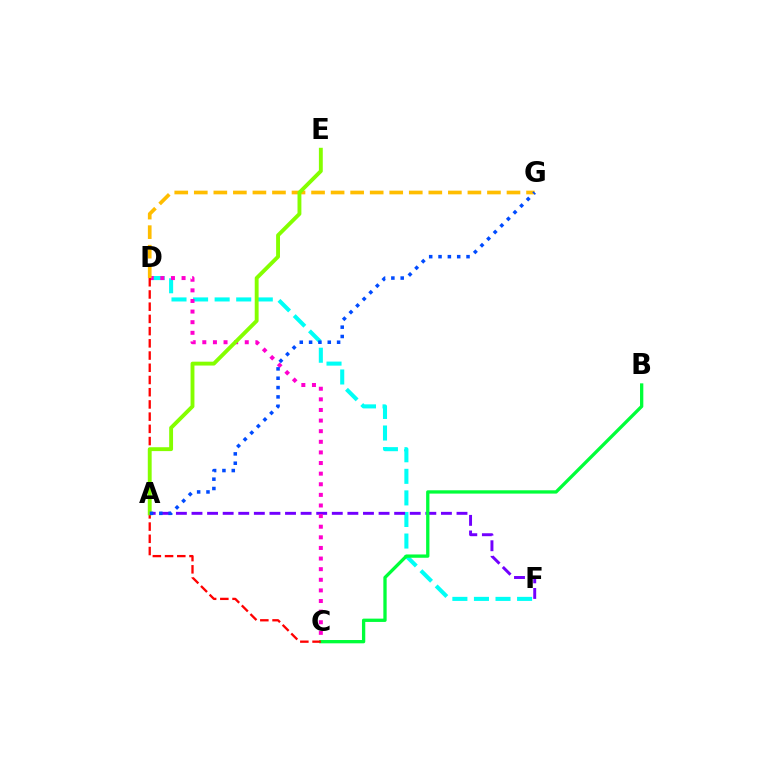{('D', 'F'): [{'color': '#00fff6', 'line_style': 'dashed', 'thickness': 2.93}], ('A', 'F'): [{'color': '#7200ff', 'line_style': 'dashed', 'thickness': 2.12}], ('C', 'D'): [{'color': '#ff00cf', 'line_style': 'dotted', 'thickness': 2.88}, {'color': '#ff0000', 'line_style': 'dashed', 'thickness': 1.66}], ('B', 'C'): [{'color': '#00ff39', 'line_style': 'solid', 'thickness': 2.38}], ('D', 'G'): [{'color': '#ffbd00', 'line_style': 'dashed', 'thickness': 2.66}], ('A', 'E'): [{'color': '#84ff00', 'line_style': 'solid', 'thickness': 2.79}], ('A', 'G'): [{'color': '#004bff', 'line_style': 'dotted', 'thickness': 2.54}]}